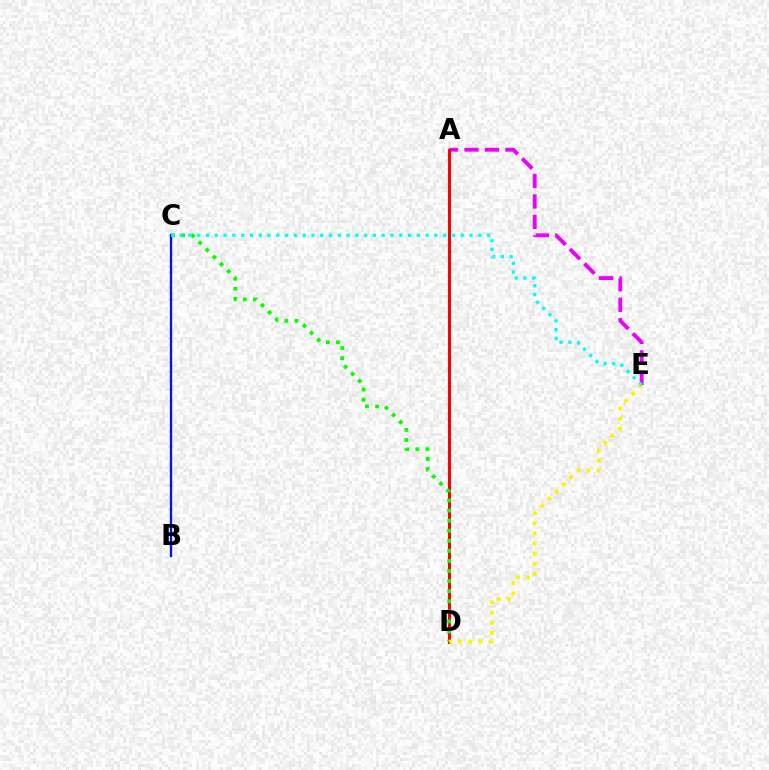{('A', 'E'): [{'color': '#ee00ff', 'line_style': 'dashed', 'thickness': 2.78}], ('A', 'D'): [{'color': '#ff0000', 'line_style': 'solid', 'thickness': 2.21}], ('C', 'D'): [{'color': '#08ff00', 'line_style': 'dotted', 'thickness': 2.74}], ('D', 'E'): [{'color': '#fcf500', 'line_style': 'dotted', 'thickness': 2.76}], ('B', 'C'): [{'color': '#0010ff', 'line_style': 'solid', 'thickness': 1.66}], ('C', 'E'): [{'color': '#00fff6', 'line_style': 'dotted', 'thickness': 2.39}]}